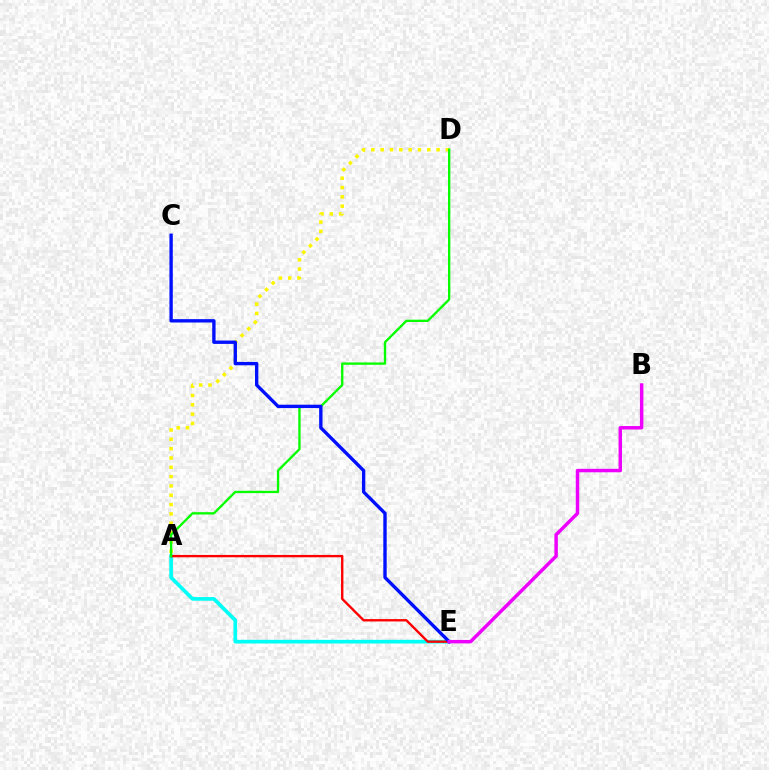{('A', 'E'): [{'color': '#00fff6', 'line_style': 'solid', 'thickness': 2.65}, {'color': '#ff0000', 'line_style': 'solid', 'thickness': 1.71}], ('A', 'D'): [{'color': '#fcf500', 'line_style': 'dotted', 'thickness': 2.53}, {'color': '#08ff00', 'line_style': 'solid', 'thickness': 1.69}], ('C', 'E'): [{'color': '#0010ff', 'line_style': 'solid', 'thickness': 2.42}], ('B', 'E'): [{'color': '#ee00ff', 'line_style': 'solid', 'thickness': 2.49}]}